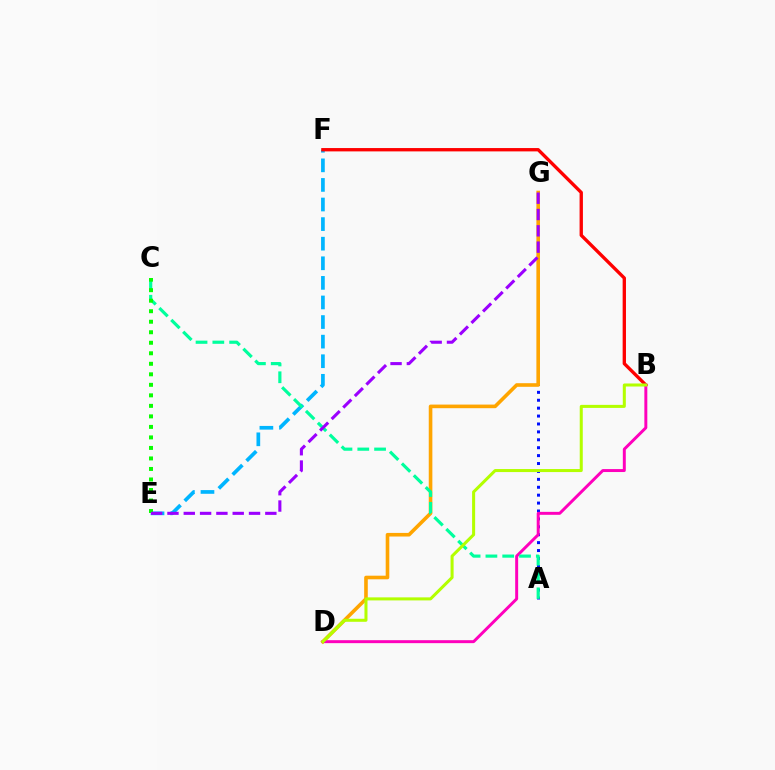{('E', 'F'): [{'color': '#00b5ff', 'line_style': 'dashed', 'thickness': 2.66}], ('B', 'F'): [{'color': '#ff0000', 'line_style': 'solid', 'thickness': 2.4}], ('A', 'G'): [{'color': '#0010ff', 'line_style': 'dotted', 'thickness': 2.15}], ('D', 'G'): [{'color': '#ffa500', 'line_style': 'solid', 'thickness': 2.6}], ('B', 'D'): [{'color': '#ff00bd', 'line_style': 'solid', 'thickness': 2.13}, {'color': '#b3ff00', 'line_style': 'solid', 'thickness': 2.18}], ('A', 'C'): [{'color': '#00ff9d', 'line_style': 'dashed', 'thickness': 2.28}], ('C', 'E'): [{'color': '#08ff00', 'line_style': 'dotted', 'thickness': 2.86}], ('E', 'G'): [{'color': '#9b00ff', 'line_style': 'dashed', 'thickness': 2.22}]}